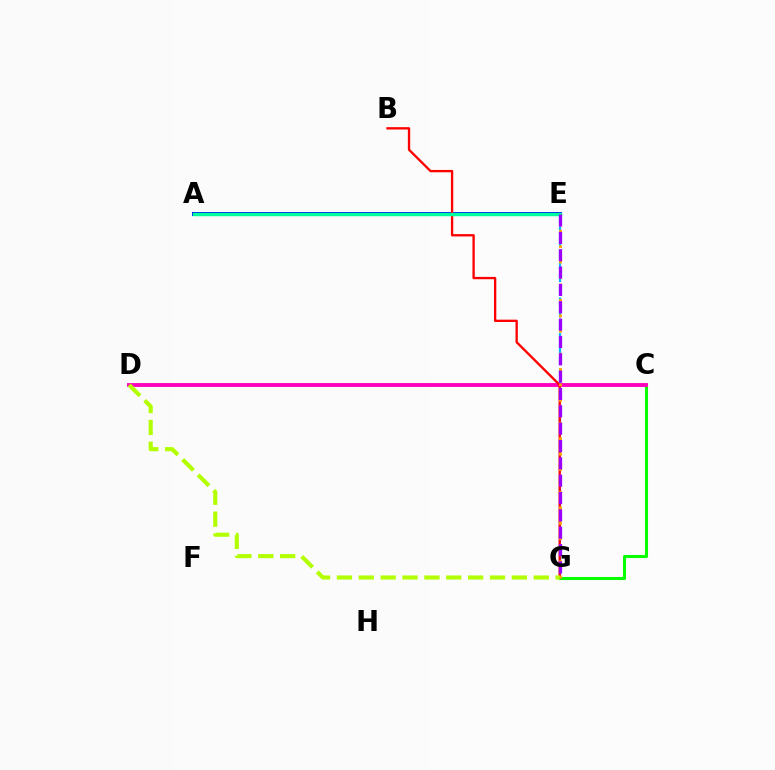{('A', 'E'): [{'color': '#0010ff', 'line_style': 'solid', 'thickness': 2.87}, {'color': '#00ff9d', 'line_style': 'solid', 'thickness': 2.49}], ('C', 'G'): [{'color': '#08ff00', 'line_style': 'solid', 'thickness': 2.2}], ('E', 'G'): [{'color': '#00b5ff', 'line_style': 'dashed', 'thickness': 1.61}, {'color': '#ffa500', 'line_style': 'dotted', 'thickness': 2.09}, {'color': '#9b00ff', 'line_style': 'dashed', 'thickness': 2.36}], ('C', 'D'): [{'color': '#ff00bd', 'line_style': 'solid', 'thickness': 2.78}], ('B', 'G'): [{'color': '#ff0000', 'line_style': 'solid', 'thickness': 1.68}], ('D', 'G'): [{'color': '#b3ff00', 'line_style': 'dashed', 'thickness': 2.97}]}